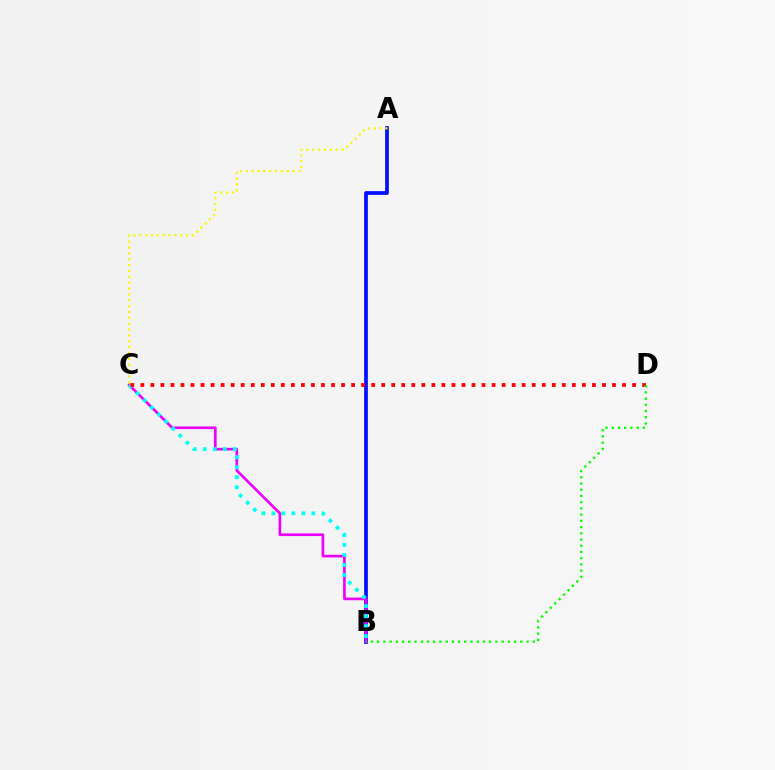{('A', 'B'): [{'color': '#0010ff', 'line_style': 'solid', 'thickness': 2.68}], ('B', 'C'): [{'color': '#ee00ff', 'line_style': 'solid', 'thickness': 1.92}, {'color': '#00fff6', 'line_style': 'dotted', 'thickness': 2.72}], ('C', 'D'): [{'color': '#ff0000', 'line_style': 'dotted', 'thickness': 2.73}], ('B', 'D'): [{'color': '#08ff00', 'line_style': 'dotted', 'thickness': 1.69}], ('A', 'C'): [{'color': '#fcf500', 'line_style': 'dotted', 'thickness': 1.59}]}